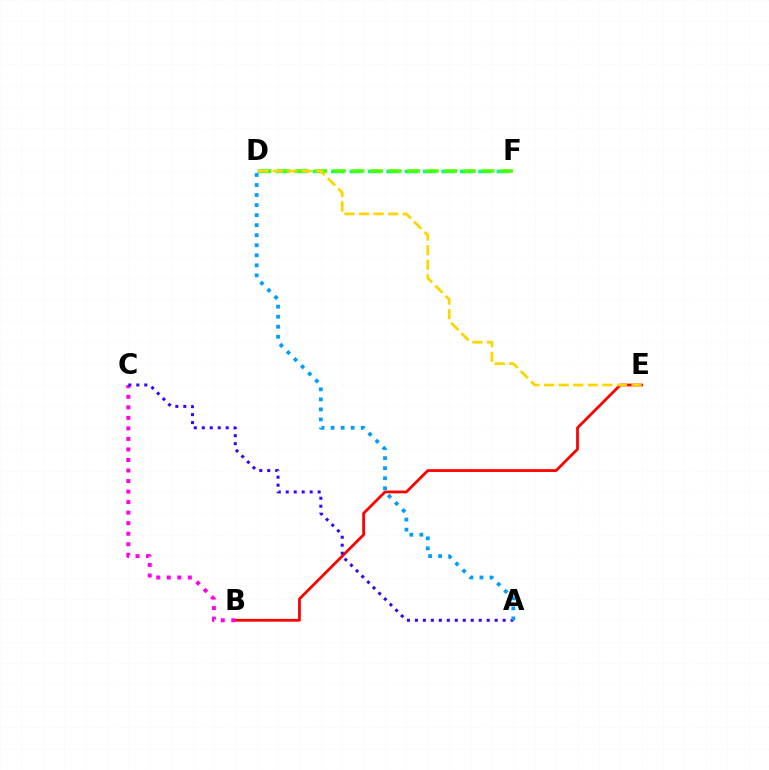{('B', 'E'): [{'color': '#ff0000', 'line_style': 'solid', 'thickness': 1.99}], ('D', 'F'): [{'color': '#00ff86', 'line_style': 'dashed', 'thickness': 2.5}, {'color': '#4fff00', 'line_style': 'dashed', 'thickness': 2.52}], ('B', 'C'): [{'color': '#ff00ed', 'line_style': 'dotted', 'thickness': 2.86}], ('A', 'C'): [{'color': '#3700ff', 'line_style': 'dotted', 'thickness': 2.17}], ('A', 'D'): [{'color': '#009eff', 'line_style': 'dotted', 'thickness': 2.73}], ('D', 'E'): [{'color': '#ffd500', 'line_style': 'dashed', 'thickness': 1.98}]}